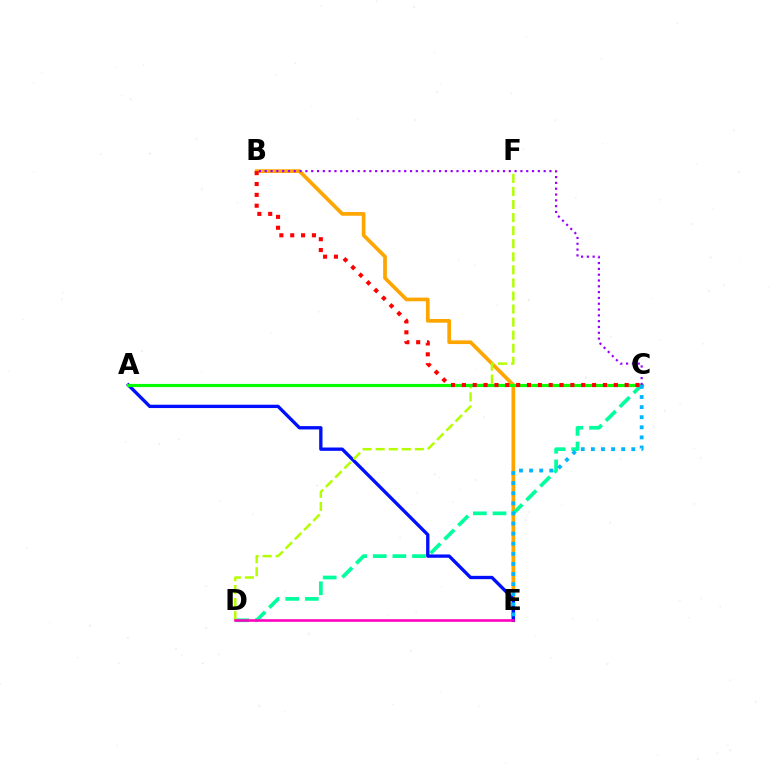{('B', 'E'): [{'color': '#ffa500', 'line_style': 'solid', 'thickness': 2.66}], ('C', 'D'): [{'color': '#00ff9d', 'line_style': 'dashed', 'thickness': 2.67}], ('A', 'E'): [{'color': '#0010ff', 'line_style': 'solid', 'thickness': 2.4}], ('D', 'F'): [{'color': '#b3ff00', 'line_style': 'dashed', 'thickness': 1.77}], ('A', 'C'): [{'color': '#08ff00', 'line_style': 'solid', 'thickness': 2.29}], ('D', 'E'): [{'color': '#ff00bd', 'line_style': 'solid', 'thickness': 1.86}], ('B', 'C'): [{'color': '#ff0000', 'line_style': 'dotted', 'thickness': 2.95}, {'color': '#9b00ff', 'line_style': 'dotted', 'thickness': 1.58}], ('C', 'E'): [{'color': '#00b5ff', 'line_style': 'dotted', 'thickness': 2.74}]}